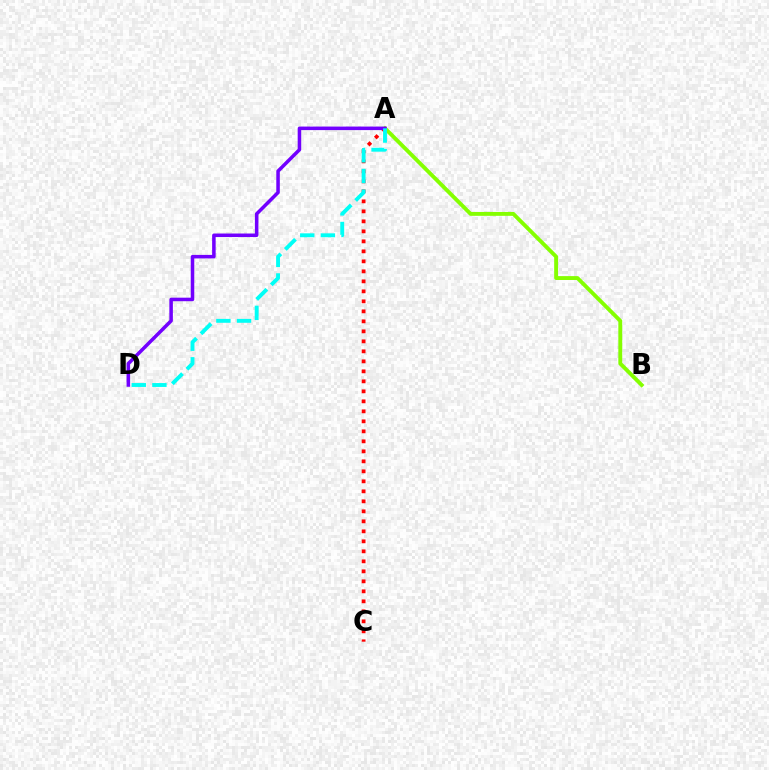{('A', 'C'): [{'color': '#ff0000', 'line_style': 'dotted', 'thickness': 2.72}], ('A', 'B'): [{'color': '#84ff00', 'line_style': 'solid', 'thickness': 2.8}], ('A', 'D'): [{'color': '#7200ff', 'line_style': 'solid', 'thickness': 2.54}, {'color': '#00fff6', 'line_style': 'dashed', 'thickness': 2.8}]}